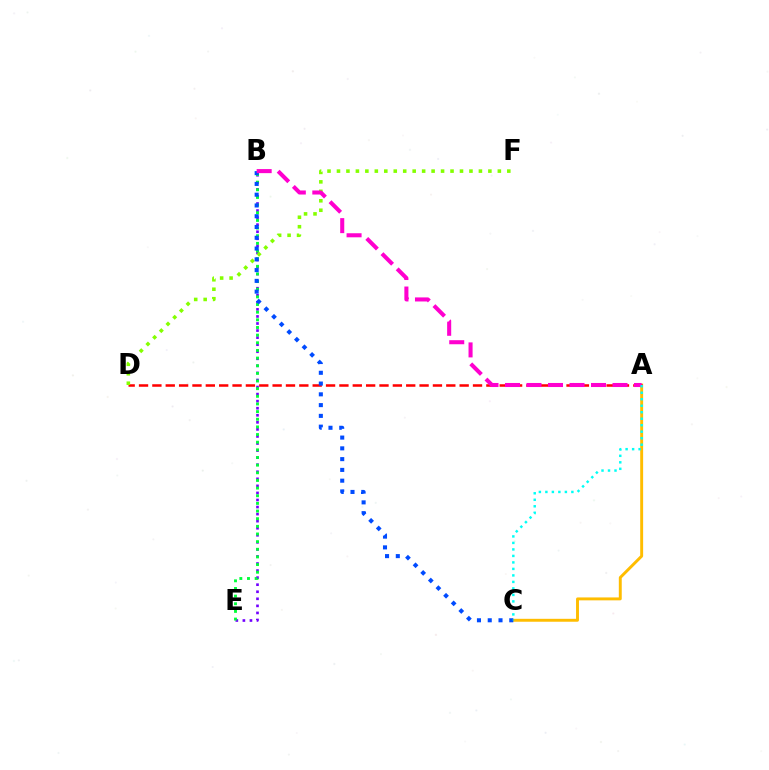{('A', 'C'): [{'color': '#ffbd00', 'line_style': 'solid', 'thickness': 2.1}, {'color': '#00fff6', 'line_style': 'dotted', 'thickness': 1.77}], ('A', 'D'): [{'color': '#ff0000', 'line_style': 'dashed', 'thickness': 1.81}], ('B', 'E'): [{'color': '#7200ff', 'line_style': 'dotted', 'thickness': 1.92}, {'color': '#00ff39', 'line_style': 'dotted', 'thickness': 2.08}], ('D', 'F'): [{'color': '#84ff00', 'line_style': 'dotted', 'thickness': 2.57}], ('B', 'C'): [{'color': '#004bff', 'line_style': 'dotted', 'thickness': 2.93}], ('A', 'B'): [{'color': '#ff00cf', 'line_style': 'dashed', 'thickness': 2.92}]}